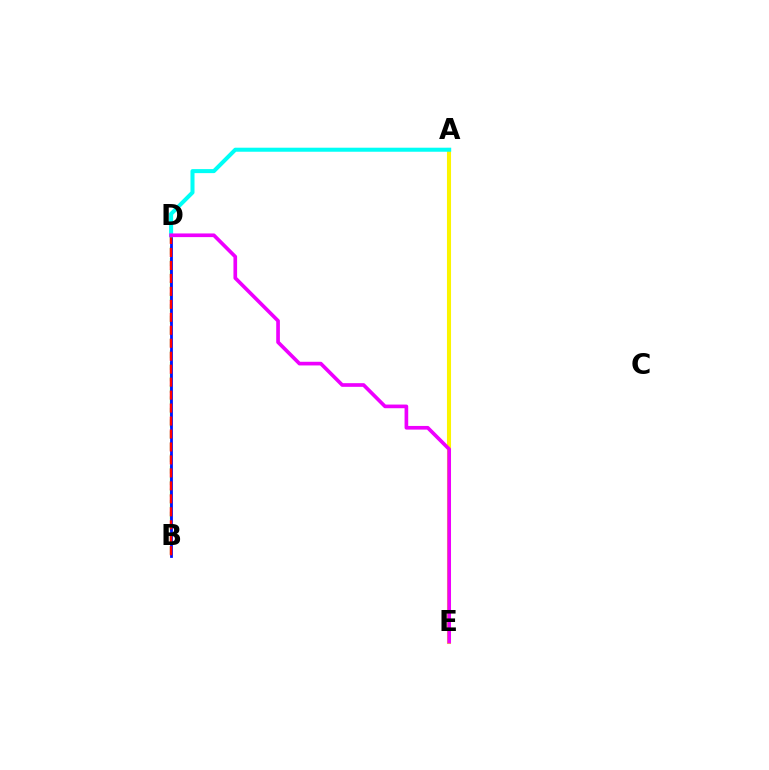{('B', 'D'): [{'color': '#08ff00', 'line_style': 'dashed', 'thickness': 1.57}, {'color': '#0010ff', 'line_style': 'solid', 'thickness': 2.0}, {'color': '#ff0000', 'line_style': 'dashed', 'thickness': 1.76}], ('A', 'E'): [{'color': '#fcf500', 'line_style': 'solid', 'thickness': 2.93}], ('A', 'D'): [{'color': '#00fff6', 'line_style': 'solid', 'thickness': 2.9}], ('D', 'E'): [{'color': '#ee00ff', 'line_style': 'solid', 'thickness': 2.64}]}